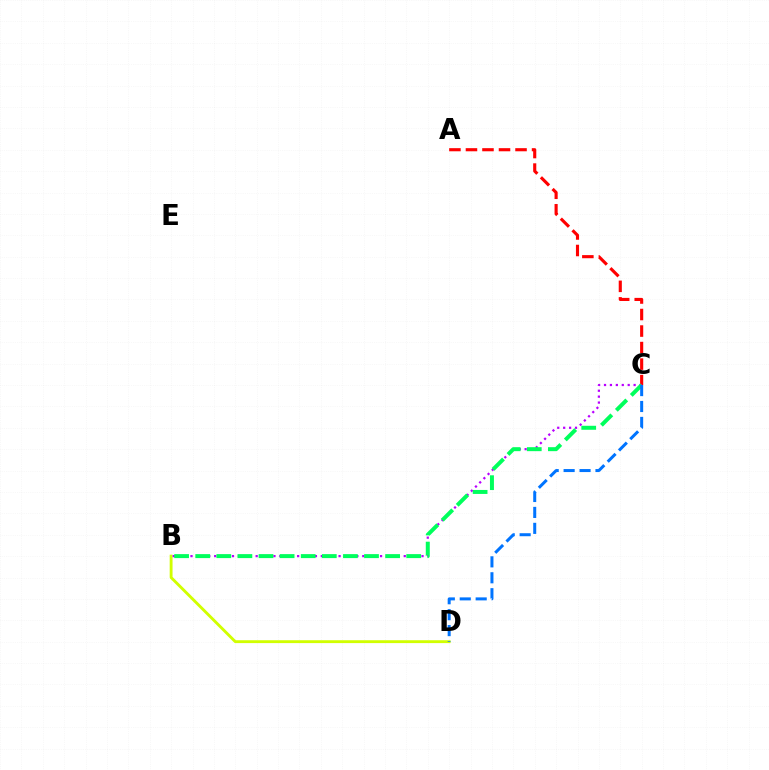{('A', 'C'): [{'color': '#ff0000', 'line_style': 'dashed', 'thickness': 2.24}], ('B', 'D'): [{'color': '#d1ff00', 'line_style': 'solid', 'thickness': 2.06}], ('B', 'C'): [{'color': '#b900ff', 'line_style': 'dotted', 'thickness': 1.61}, {'color': '#00ff5c', 'line_style': 'dashed', 'thickness': 2.87}], ('C', 'D'): [{'color': '#0074ff', 'line_style': 'dashed', 'thickness': 2.16}]}